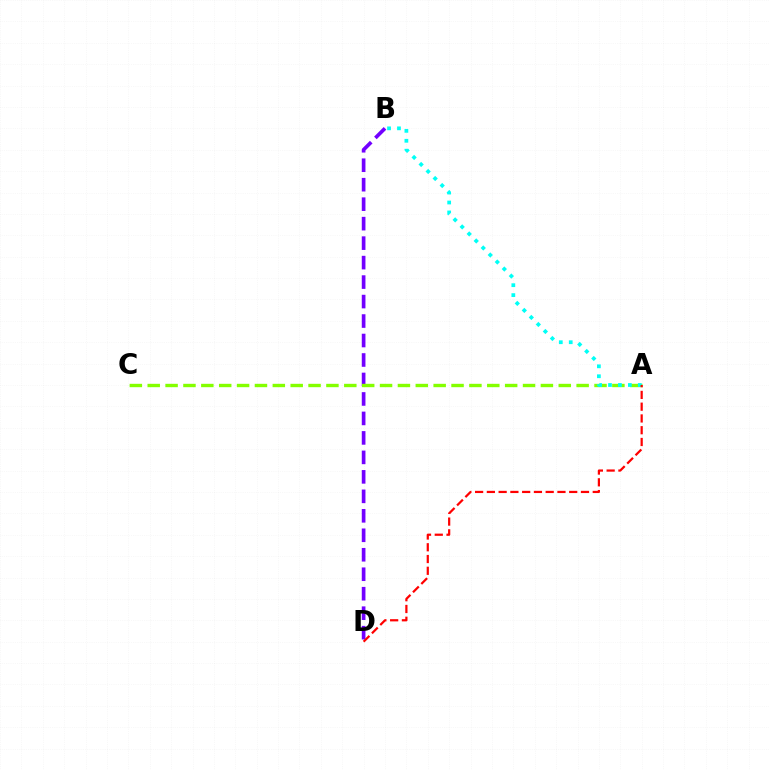{('B', 'D'): [{'color': '#7200ff', 'line_style': 'dashed', 'thickness': 2.65}], ('A', 'C'): [{'color': '#84ff00', 'line_style': 'dashed', 'thickness': 2.43}], ('A', 'B'): [{'color': '#00fff6', 'line_style': 'dotted', 'thickness': 2.7}], ('A', 'D'): [{'color': '#ff0000', 'line_style': 'dashed', 'thickness': 1.6}]}